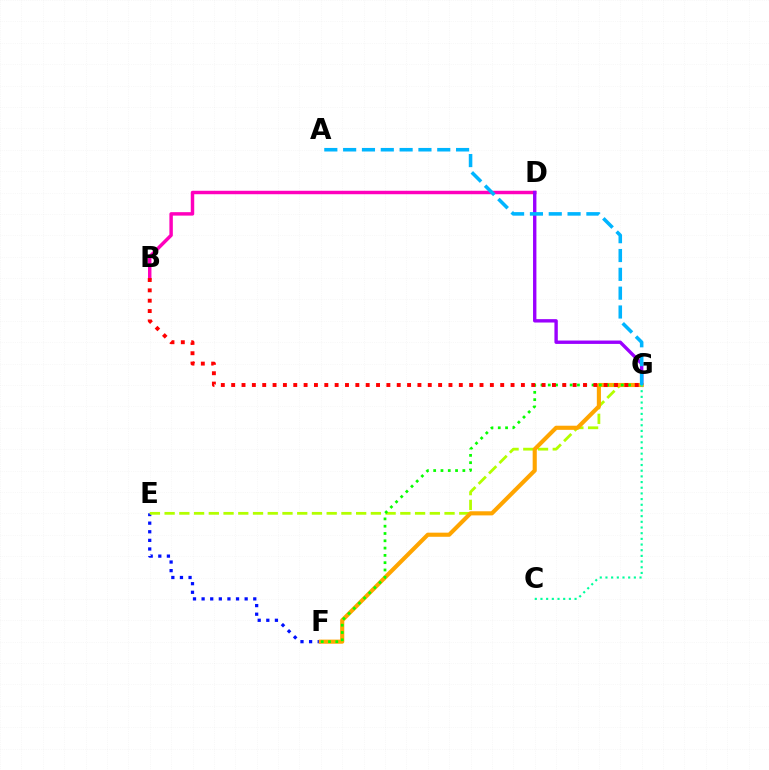{('B', 'D'): [{'color': '#ff00bd', 'line_style': 'solid', 'thickness': 2.49}], ('E', 'F'): [{'color': '#0010ff', 'line_style': 'dotted', 'thickness': 2.34}], ('D', 'G'): [{'color': '#9b00ff', 'line_style': 'solid', 'thickness': 2.43}], ('E', 'G'): [{'color': '#b3ff00', 'line_style': 'dashed', 'thickness': 2.0}], ('F', 'G'): [{'color': '#ffa500', 'line_style': 'solid', 'thickness': 2.96}, {'color': '#08ff00', 'line_style': 'dotted', 'thickness': 1.98}], ('A', 'G'): [{'color': '#00b5ff', 'line_style': 'dashed', 'thickness': 2.56}], ('B', 'G'): [{'color': '#ff0000', 'line_style': 'dotted', 'thickness': 2.81}], ('C', 'G'): [{'color': '#00ff9d', 'line_style': 'dotted', 'thickness': 1.54}]}